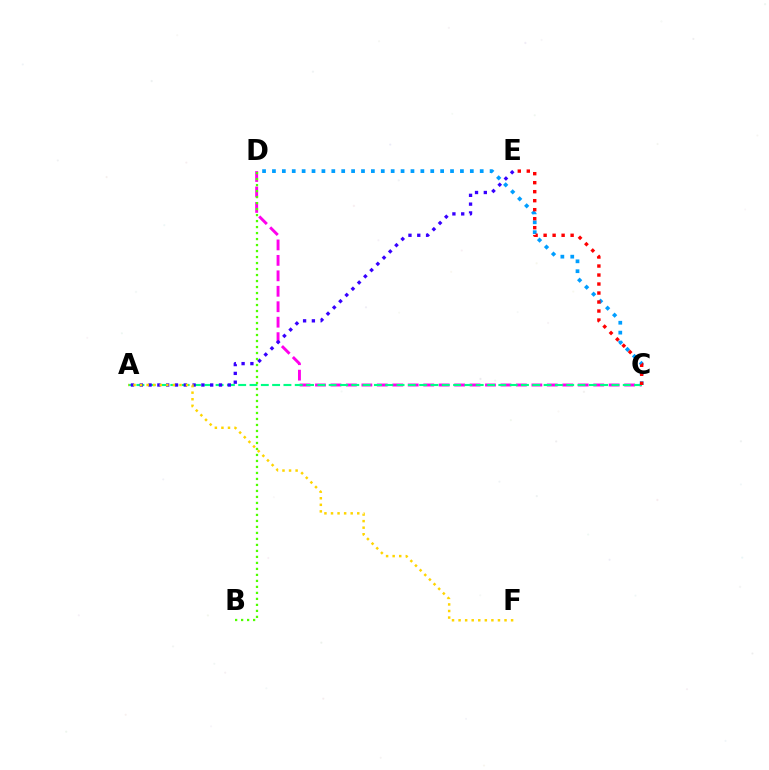{('C', 'D'): [{'color': '#ff00ed', 'line_style': 'dashed', 'thickness': 2.1}, {'color': '#009eff', 'line_style': 'dotted', 'thickness': 2.69}], ('A', 'C'): [{'color': '#00ff86', 'line_style': 'dashed', 'thickness': 1.54}], ('A', 'E'): [{'color': '#3700ff', 'line_style': 'dotted', 'thickness': 2.39}], ('A', 'F'): [{'color': '#ffd500', 'line_style': 'dotted', 'thickness': 1.78}], ('B', 'D'): [{'color': '#4fff00', 'line_style': 'dotted', 'thickness': 1.63}], ('C', 'E'): [{'color': '#ff0000', 'line_style': 'dotted', 'thickness': 2.45}]}